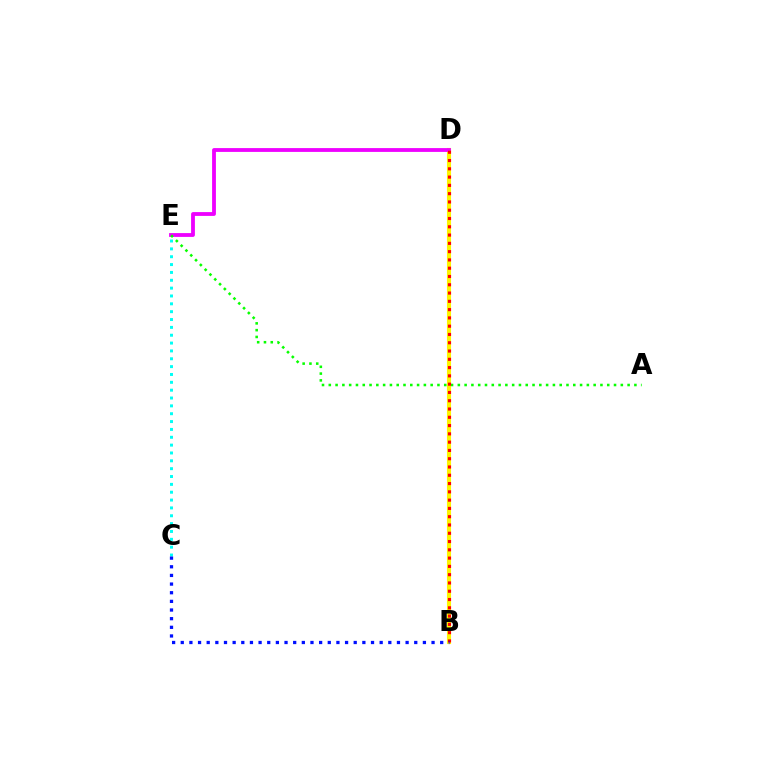{('C', 'E'): [{'color': '#00fff6', 'line_style': 'dotted', 'thickness': 2.13}], ('B', 'D'): [{'color': '#fcf500', 'line_style': 'solid', 'thickness': 2.95}, {'color': '#ff0000', 'line_style': 'dotted', 'thickness': 2.25}], ('D', 'E'): [{'color': '#ee00ff', 'line_style': 'solid', 'thickness': 2.75}], ('A', 'E'): [{'color': '#08ff00', 'line_style': 'dotted', 'thickness': 1.85}], ('B', 'C'): [{'color': '#0010ff', 'line_style': 'dotted', 'thickness': 2.35}]}